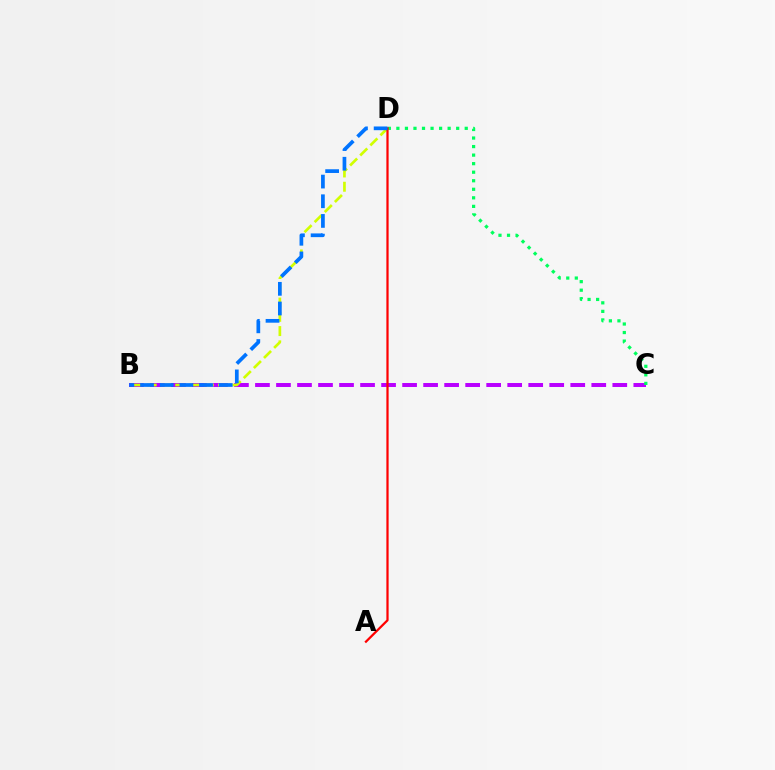{('B', 'C'): [{'color': '#b900ff', 'line_style': 'dashed', 'thickness': 2.86}], ('C', 'D'): [{'color': '#00ff5c', 'line_style': 'dotted', 'thickness': 2.32}], ('B', 'D'): [{'color': '#d1ff00', 'line_style': 'dashed', 'thickness': 1.94}, {'color': '#0074ff', 'line_style': 'dashed', 'thickness': 2.67}], ('A', 'D'): [{'color': '#ff0000', 'line_style': 'solid', 'thickness': 1.61}]}